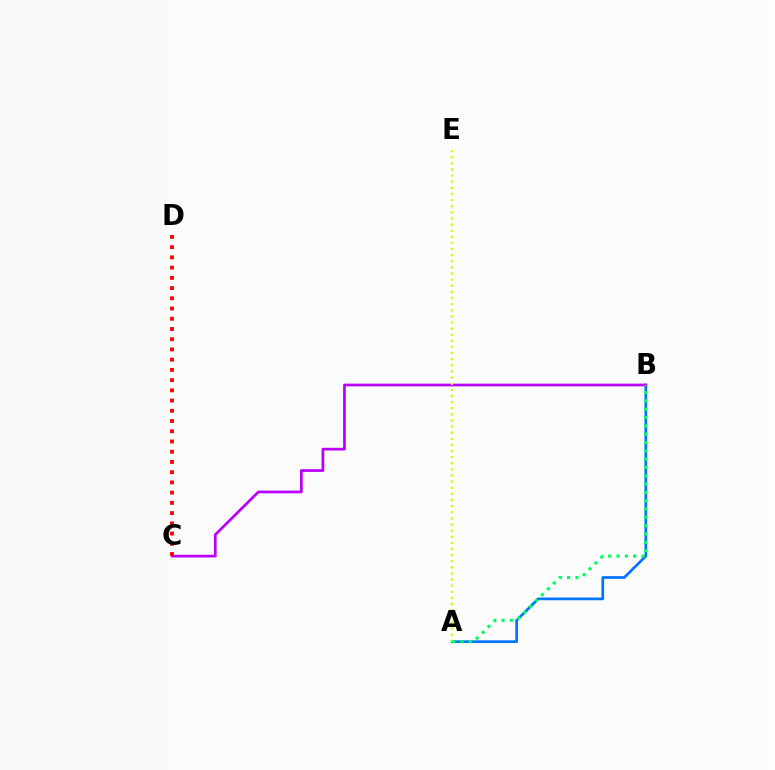{('A', 'B'): [{'color': '#0074ff', 'line_style': 'solid', 'thickness': 1.94}, {'color': '#00ff5c', 'line_style': 'dotted', 'thickness': 2.26}], ('B', 'C'): [{'color': '#b900ff', 'line_style': 'solid', 'thickness': 1.96}], ('A', 'E'): [{'color': '#d1ff00', 'line_style': 'dotted', 'thickness': 1.66}], ('C', 'D'): [{'color': '#ff0000', 'line_style': 'dotted', 'thickness': 2.78}]}